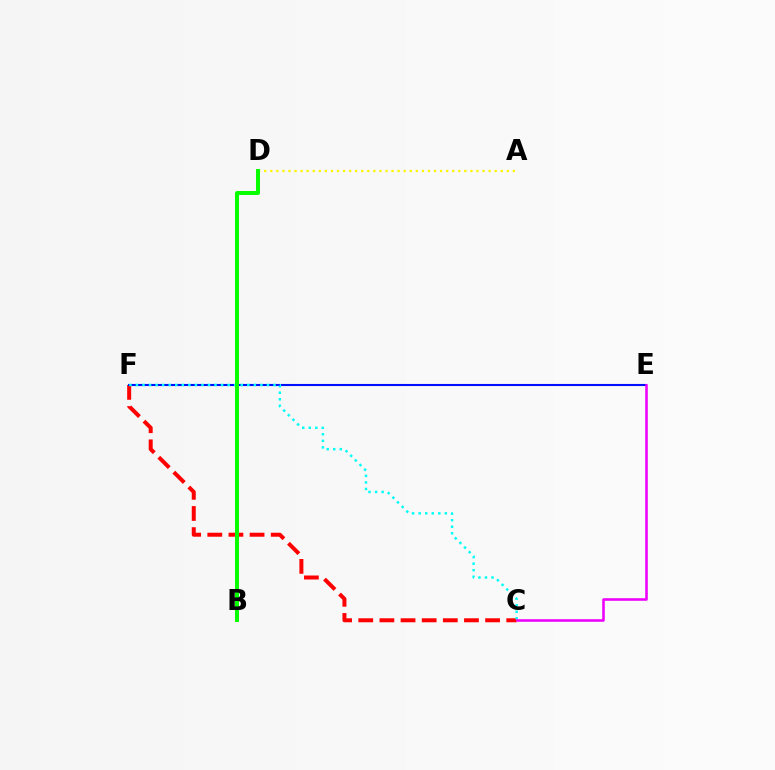{('A', 'D'): [{'color': '#fcf500', 'line_style': 'dotted', 'thickness': 1.65}], ('C', 'F'): [{'color': '#ff0000', 'line_style': 'dashed', 'thickness': 2.87}, {'color': '#00fff6', 'line_style': 'dotted', 'thickness': 1.78}], ('E', 'F'): [{'color': '#0010ff', 'line_style': 'solid', 'thickness': 1.51}], ('B', 'D'): [{'color': '#08ff00', 'line_style': 'solid', 'thickness': 2.87}], ('C', 'E'): [{'color': '#ee00ff', 'line_style': 'solid', 'thickness': 1.85}]}